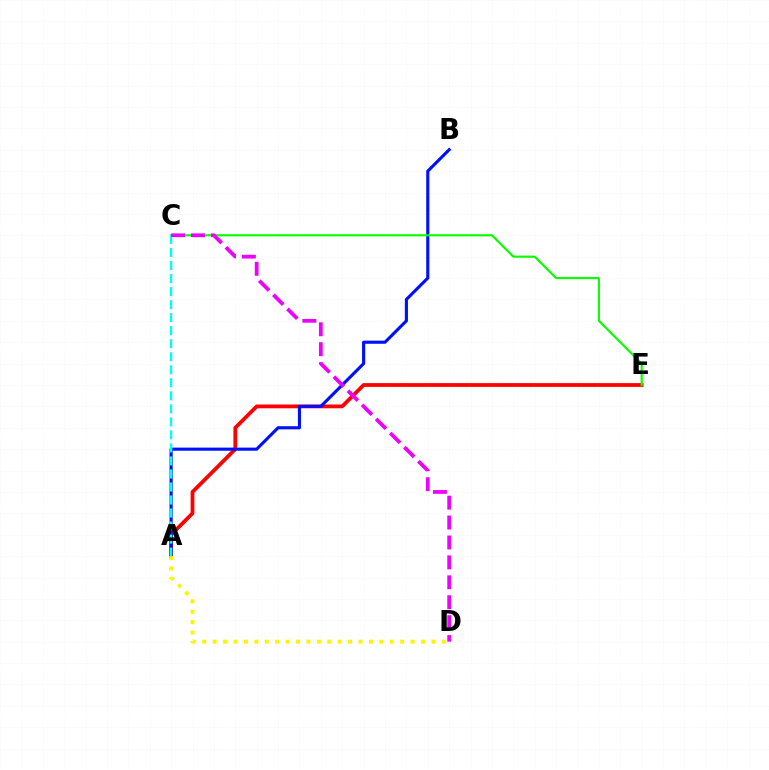{('A', 'E'): [{'color': '#ff0000', 'line_style': 'solid', 'thickness': 2.71}], ('A', 'B'): [{'color': '#0010ff', 'line_style': 'solid', 'thickness': 2.24}], ('A', 'D'): [{'color': '#fcf500', 'line_style': 'dotted', 'thickness': 2.83}], ('C', 'E'): [{'color': '#08ff00', 'line_style': 'solid', 'thickness': 1.55}], ('A', 'C'): [{'color': '#00fff6', 'line_style': 'dashed', 'thickness': 1.77}], ('C', 'D'): [{'color': '#ee00ff', 'line_style': 'dashed', 'thickness': 2.71}]}